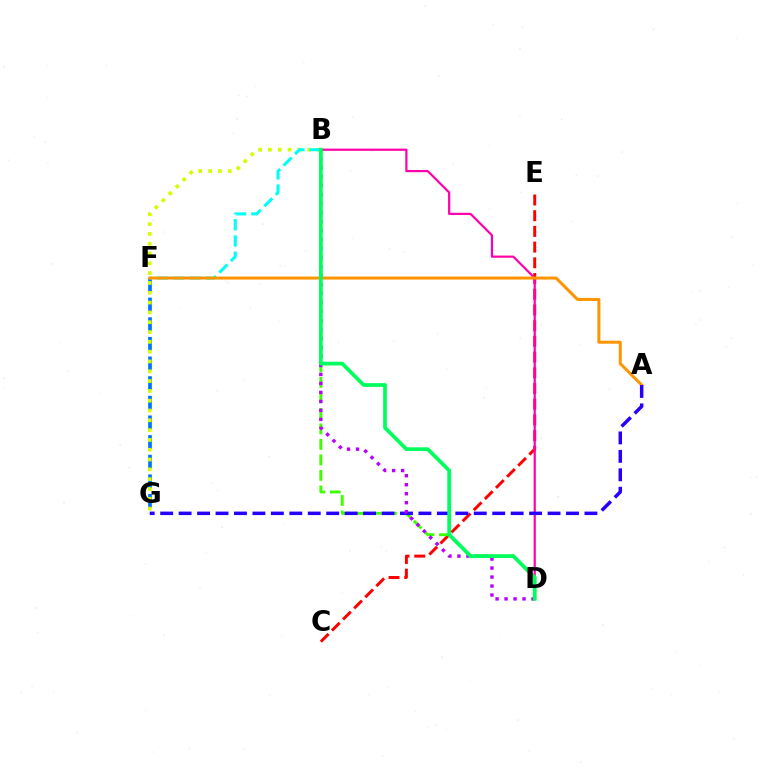{('F', 'G'): [{'color': '#0074ff', 'line_style': 'dashed', 'thickness': 2.67}], ('B', 'G'): [{'color': '#d1ff00', 'line_style': 'dotted', 'thickness': 2.67}], ('C', 'E'): [{'color': '#ff0000', 'line_style': 'dashed', 'thickness': 2.13}], ('B', 'F'): [{'color': '#00fff6', 'line_style': 'dashed', 'thickness': 2.21}], ('B', 'D'): [{'color': '#ff00ac', 'line_style': 'solid', 'thickness': 1.58}, {'color': '#3dff00', 'line_style': 'dashed', 'thickness': 2.1}, {'color': '#b900ff', 'line_style': 'dotted', 'thickness': 2.44}, {'color': '#00ff5c', 'line_style': 'solid', 'thickness': 2.69}], ('A', 'F'): [{'color': '#ff9400', 'line_style': 'solid', 'thickness': 2.16}], ('A', 'G'): [{'color': '#2500ff', 'line_style': 'dashed', 'thickness': 2.51}]}